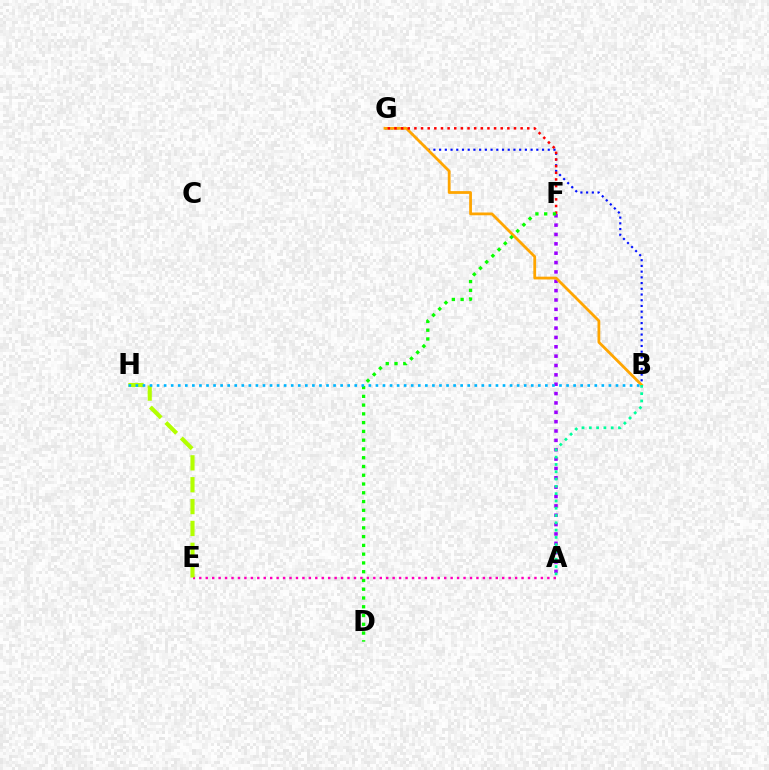{('A', 'F'): [{'color': '#9b00ff', 'line_style': 'dotted', 'thickness': 2.54}], ('B', 'G'): [{'color': '#0010ff', 'line_style': 'dotted', 'thickness': 1.55}, {'color': '#ffa500', 'line_style': 'solid', 'thickness': 2.01}], ('F', 'G'): [{'color': '#ff0000', 'line_style': 'dotted', 'thickness': 1.8}], ('D', 'F'): [{'color': '#08ff00', 'line_style': 'dotted', 'thickness': 2.38}], ('A', 'B'): [{'color': '#00ff9d', 'line_style': 'dotted', 'thickness': 1.98}], ('A', 'E'): [{'color': '#ff00bd', 'line_style': 'dotted', 'thickness': 1.75}], ('E', 'H'): [{'color': '#b3ff00', 'line_style': 'dashed', 'thickness': 2.97}], ('B', 'H'): [{'color': '#00b5ff', 'line_style': 'dotted', 'thickness': 1.92}]}